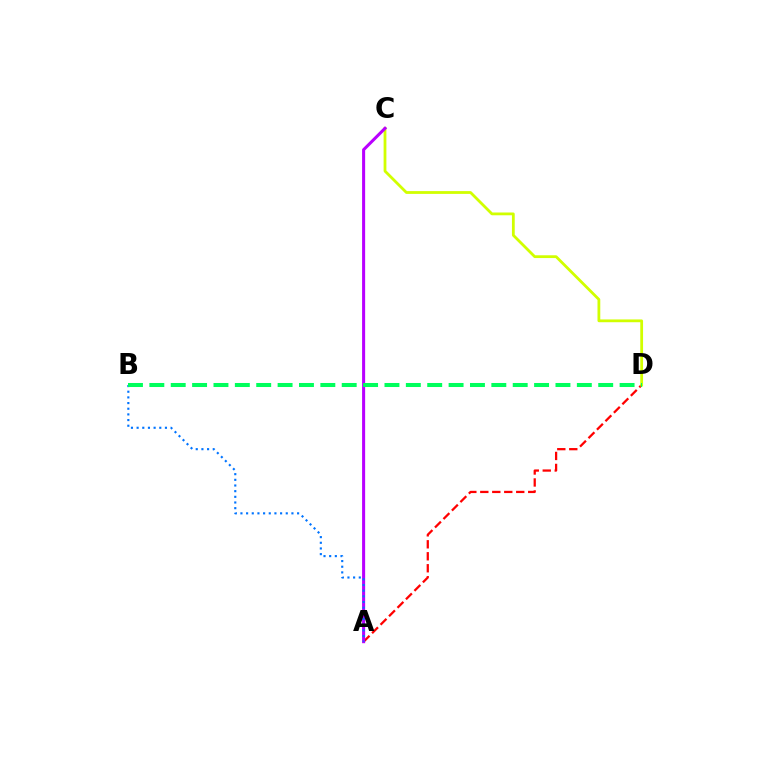{('A', 'D'): [{'color': '#ff0000', 'line_style': 'dashed', 'thickness': 1.63}], ('C', 'D'): [{'color': '#d1ff00', 'line_style': 'solid', 'thickness': 2.01}], ('A', 'C'): [{'color': '#b900ff', 'line_style': 'solid', 'thickness': 2.19}], ('A', 'B'): [{'color': '#0074ff', 'line_style': 'dotted', 'thickness': 1.54}], ('B', 'D'): [{'color': '#00ff5c', 'line_style': 'dashed', 'thickness': 2.9}]}